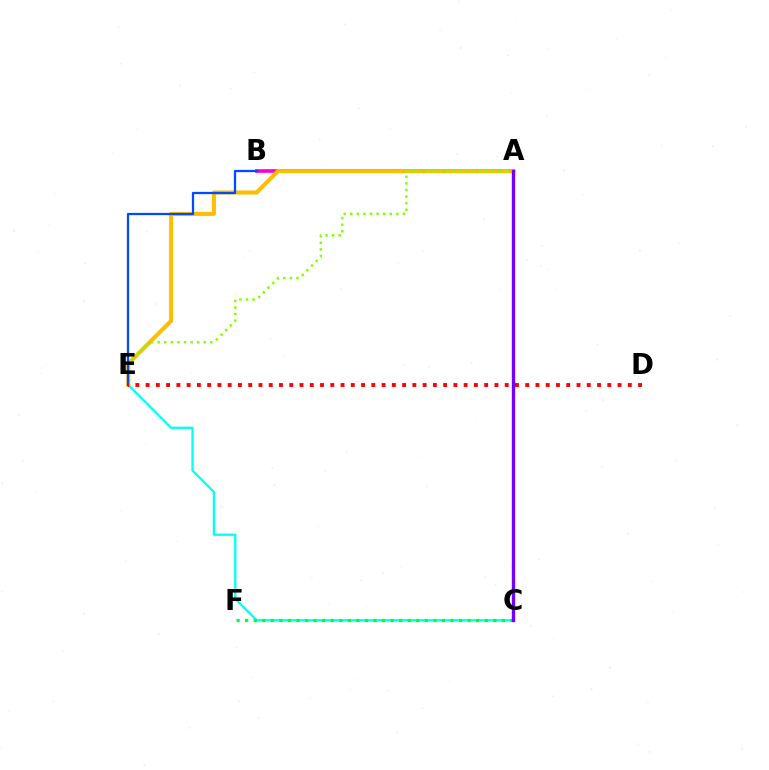{('A', 'B'): [{'color': '#ff00cf', 'line_style': 'solid', 'thickness': 2.64}], ('A', 'E'): [{'color': '#ffbd00', 'line_style': 'solid', 'thickness': 2.92}, {'color': '#84ff00', 'line_style': 'dotted', 'thickness': 1.79}], ('C', 'E'): [{'color': '#00fff6', 'line_style': 'solid', 'thickness': 1.64}], ('B', 'E'): [{'color': '#004bff', 'line_style': 'solid', 'thickness': 1.63}], ('C', 'F'): [{'color': '#00ff39', 'line_style': 'dotted', 'thickness': 2.32}], ('D', 'E'): [{'color': '#ff0000', 'line_style': 'dotted', 'thickness': 2.79}], ('A', 'C'): [{'color': '#7200ff', 'line_style': 'solid', 'thickness': 2.41}]}